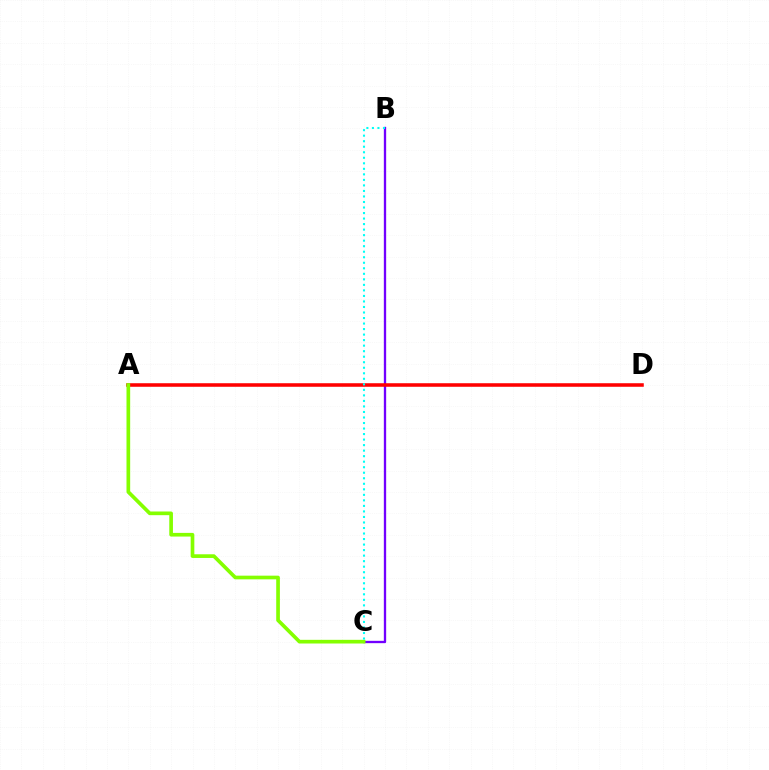{('B', 'C'): [{'color': '#7200ff', 'line_style': 'solid', 'thickness': 1.67}, {'color': '#00fff6', 'line_style': 'dotted', 'thickness': 1.5}], ('A', 'D'): [{'color': '#ff0000', 'line_style': 'solid', 'thickness': 2.55}], ('A', 'C'): [{'color': '#84ff00', 'line_style': 'solid', 'thickness': 2.65}]}